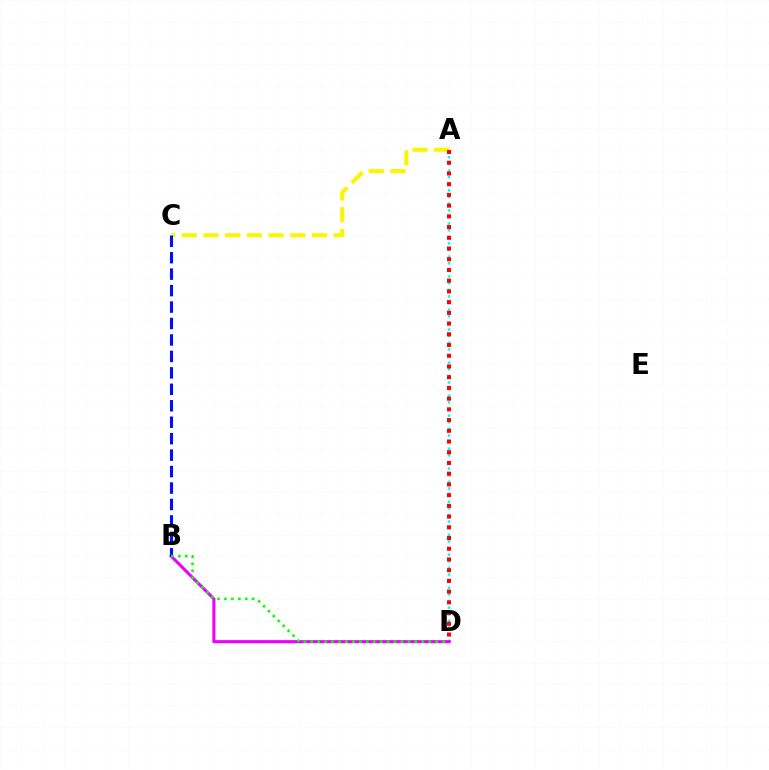{('A', 'D'): [{'color': '#00fff6', 'line_style': 'dotted', 'thickness': 1.8}, {'color': '#ff0000', 'line_style': 'dotted', 'thickness': 2.91}], ('B', 'D'): [{'color': '#ee00ff', 'line_style': 'solid', 'thickness': 2.23}, {'color': '#08ff00', 'line_style': 'dotted', 'thickness': 1.89}], ('A', 'C'): [{'color': '#fcf500', 'line_style': 'dashed', 'thickness': 2.95}], ('B', 'C'): [{'color': '#0010ff', 'line_style': 'dashed', 'thickness': 2.24}]}